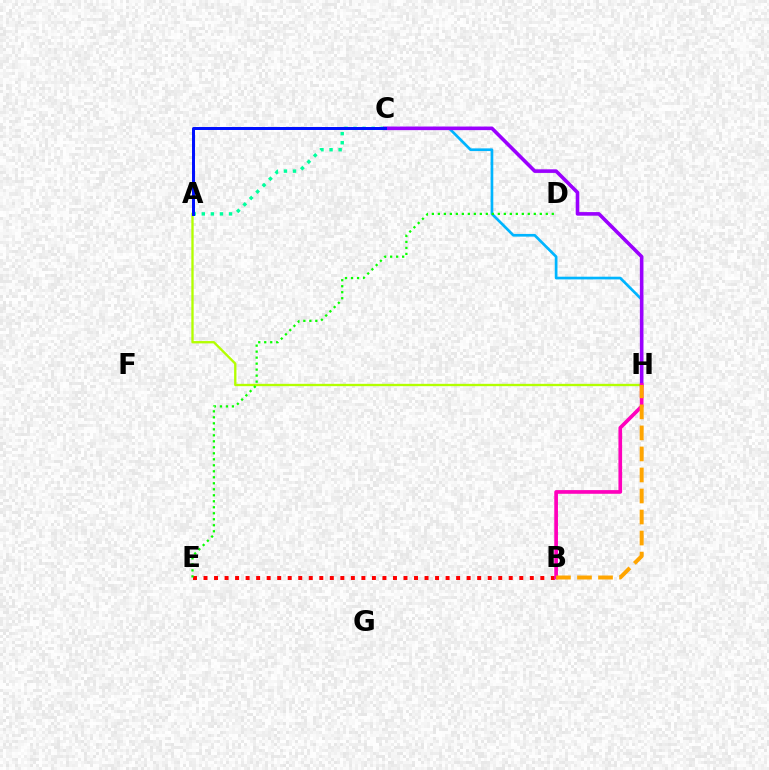{('A', 'H'): [{'color': '#b3ff00', 'line_style': 'solid', 'thickness': 1.68}], ('C', 'H'): [{'color': '#00b5ff', 'line_style': 'solid', 'thickness': 1.94}, {'color': '#9b00ff', 'line_style': 'solid', 'thickness': 2.59}], ('A', 'C'): [{'color': '#00ff9d', 'line_style': 'dotted', 'thickness': 2.47}, {'color': '#0010ff', 'line_style': 'solid', 'thickness': 2.15}], ('B', 'E'): [{'color': '#ff0000', 'line_style': 'dotted', 'thickness': 2.86}], ('B', 'H'): [{'color': '#ff00bd', 'line_style': 'solid', 'thickness': 2.65}, {'color': '#ffa500', 'line_style': 'dashed', 'thickness': 2.86}], ('D', 'E'): [{'color': '#08ff00', 'line_style': 'dotted', 'thickness': 1.63}]}